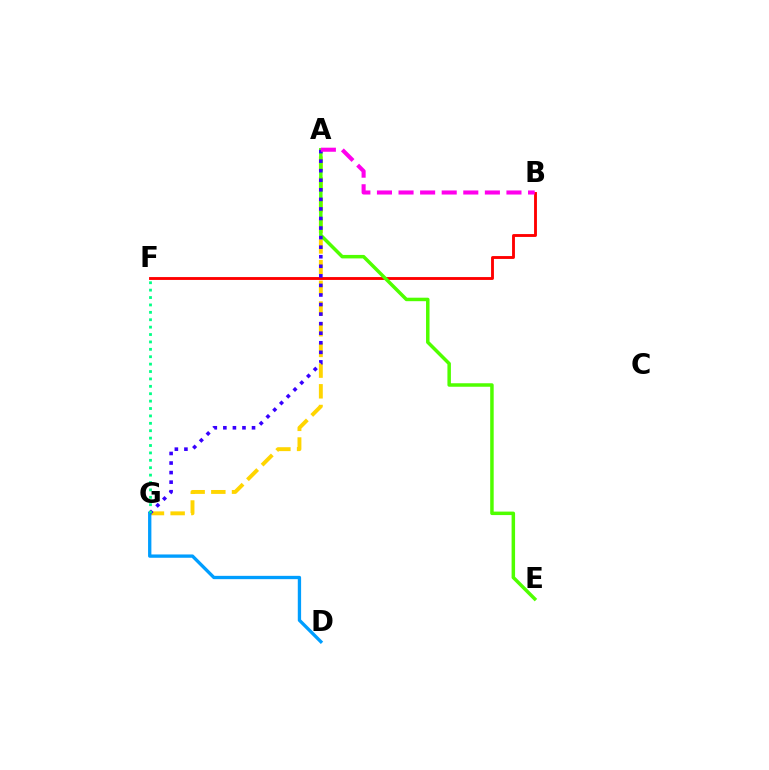{('B', 'F'): [{'color': '#ff0000', 'line_style': 'solid', 'thickness': 2.07}], ('A', 'G'): [{'color': '#ffd500', 'line_style': 'dashed', 'thickness': 2.81}, {'color': '#3700ff', 'line_style': 'dotted', 'thickness': 2.6}], ('A', 'E'): [{'color': '#4fff00', 'line_style': 'solid', 'thickness': 2.51}], ('D', 'G'): [{'color': '#009eff', 'line_style': 'solid', 'thickness': 2.39}], ('A', 'B'): [{'color': '#ff00ed', 'line_style': 'dashed', 'thickness': 2.93}], ('F', 'G'): [{'color': '#00ff86', 'line_style': 'dotted', 'thickness': 2.01}]}